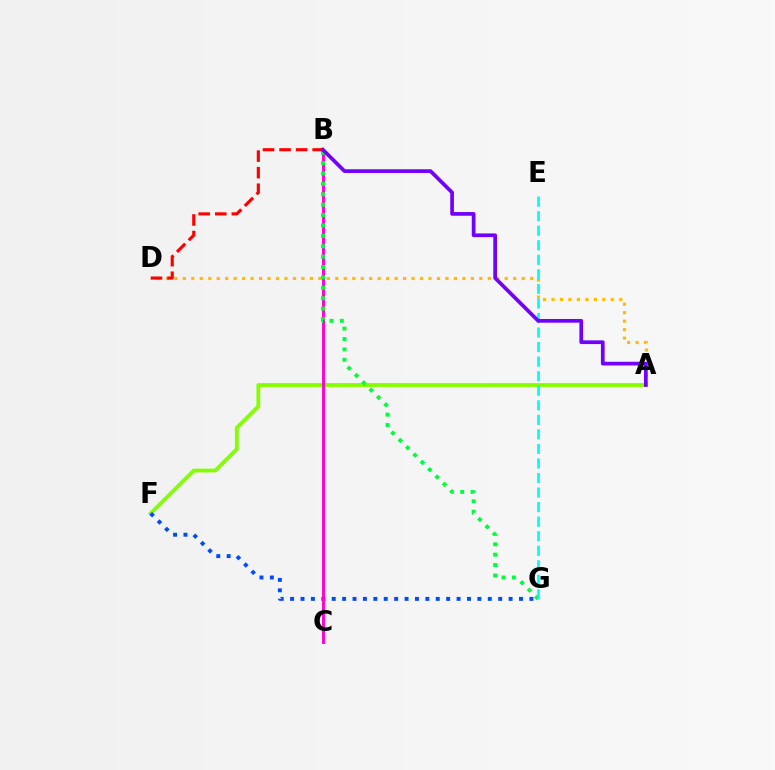{('A', 'D'): [{'color': '#ffbd00', 'line_style': 'dotted', 'thickness': 2.3}], ('A', 'F'): [{'color': '#84ff00', 'line_style': 'solid', 'thickness': 2.73}], ('F', 'G'): [{'color': '#004bff', 'line_style': 'dotted', 'thickness': 2.83}], ('B', 'C'): [{'color': '#ff00cf', 'line_style': 'solid', 'thickness': 2.09}], ('B', 'G'): [{'color': '#00ff39', 'line_style': 'dotted', 'thickness': 2.82}], ('E', 'G'): [{'color': '#00fff6', 'line_style': 'dashed', 'thickness': 1.98}], ('B', 'D'): [{'color': '#ff0000', 'line_style': 'dashed', 'thickness': 2.25}], ('A', 'B'): [{'color': '#7200ff', 'line_style': 'solid', 'thickness': 2.67}]}